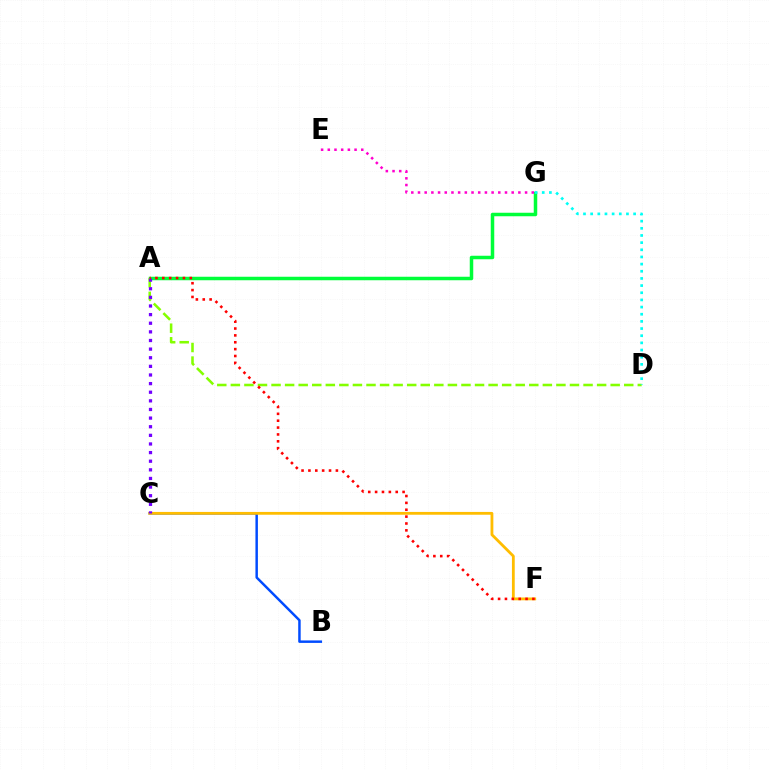{('A', 'G'): [{'color': '#00ff39', 'line_style': 'solid', 'thickness': 2.52}], ('B', 'C'): [{'color': '#004bff', 'line_style': 'solid', 'thickness': 1.78}], ('C', 'F'): [{'color': '#ffbd00', 'line_style': 'solid', 'thickness': 2.02}], ('A', 'D'): [{'color': '#84ff00', 'line_style': 'dashed', 'thickness': 1.84}], ('A', 'C'): [{'color': '#7200ff', 'line_style': 'dotted', 'thickness': 2.34}], ('E', 'G'): [{'color': '#ff00cf', 'line_style': 'dotted', 'thickness': 1.82}], ('D', 'G'): [{'color': '#00fff6', 'line_style': 'dotted', 'thickness': 1.95}], ('A', 'F'): [{'color': '#ff0000', 'line_style': 'dotted', 'thickness': 1.87}]}